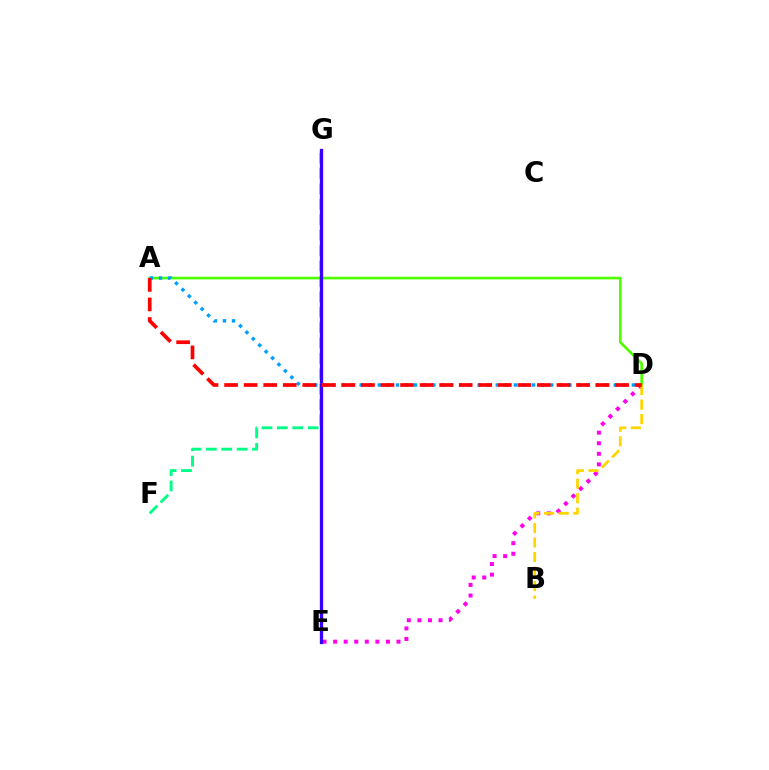{('A', 'D'): [{'color': '#4fff00', 'line_style': 'solid', 'thickness': 1.92}, {'color': '#009eff', 'line_style': 'dotted', 'thickness': 2.47}, {'color': '#ff0000', 'line_style': 'dashed', 'thickness': 2.66}], ('D', 'E'): [{'color': '#ff00ed', 'line_style': 'dotted', 'thickness': 2.87}], ('F', 'G'): [{'color': '#00ff86', 'line_style': 'dashed', 'thickness': 2.09}], ('B', 'D'): [{'color': '#ffd500', 'line_style': 'dashed', 'thickness': 1.97}], ('E', 'G'): [{'color': '#3700ff', 'line_style': 'solid', 'thickness': 2.38}]}